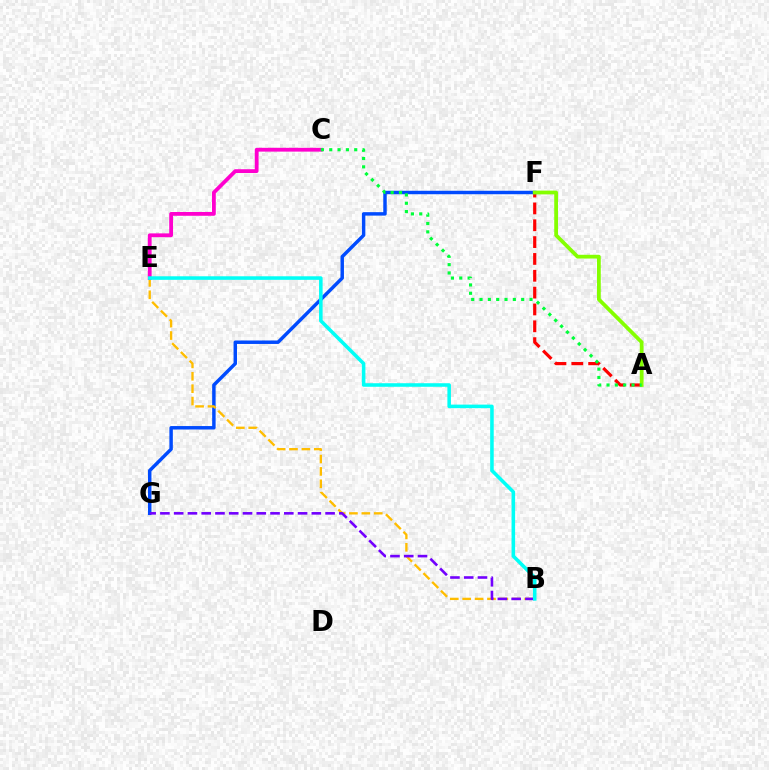{('A', 'F'): [{'color': '#ff0000', 'line_style': 'dashed', 'thickness': 2.29}, {'color': '#84ff00', 'line_style': 'solid', 'thickness': 2.71}], ('F', 'G'): [{'color': '#004bff', 'line_style': 'solid', 'thickness': 2.49}], ('B', 'E'): [{'color': '#ffbd00', 'line_style': 'dashed', 'thickness': 1.68}, {'color': '#00fff6', 'line_style': 'solid', 'thickness': 2.56}], ('C', 'E'): [{'color': '#ff00cf', 'line_style': 'solid', 'thickness': 2.73}], ('A', 'C'): [{'color': '#00ff39', 'line_style': 'dotted', 'thickness': 2.26}], ('B', 'G'): [{'color': '#7200ff', 'line_style': 'dashed', 'thickness': 1.87}]}